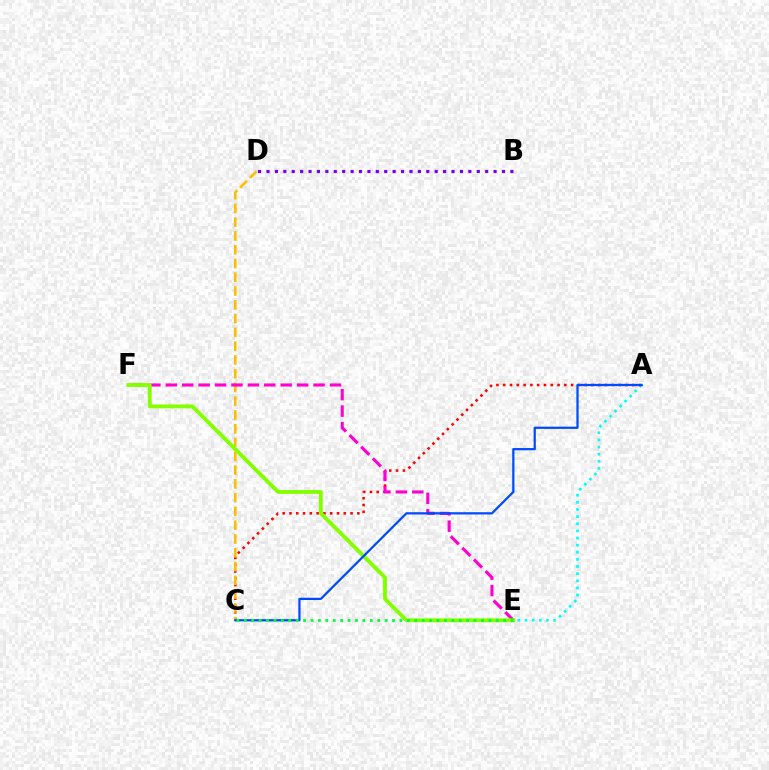{('A', 'E'): [{'color': '#00fff6', 'line_style': 'dotted', 'thickness': 1.94}], ('A', 'C'): [{'color': '#ff0000', 'line_style': 'dotted', 'thickness': 1.84}, {'color': '#004bff', 'line_style': 'solid', 'thickness': 1.62}], ('C', 'D'): [{'color': '#ffbd00', 'line_style': 'dashed', 'thickness': 1.87}], ('E', 'F'): [{'color': '#ff00cf', 'line_style': 'dashed', 'thickness': 2.23}, {'color': '#84ff00', 'line_style': 'solid', 'thickness': 2.77}], ('C', 'E'): [{'color': '#00ff39', 'line_style': 'dotted', 'thickness': 2.01}], ('B', 'D'): [{'color': '#7200ff', 'line_style': 'dotted', 'thickness': 2.29}]}